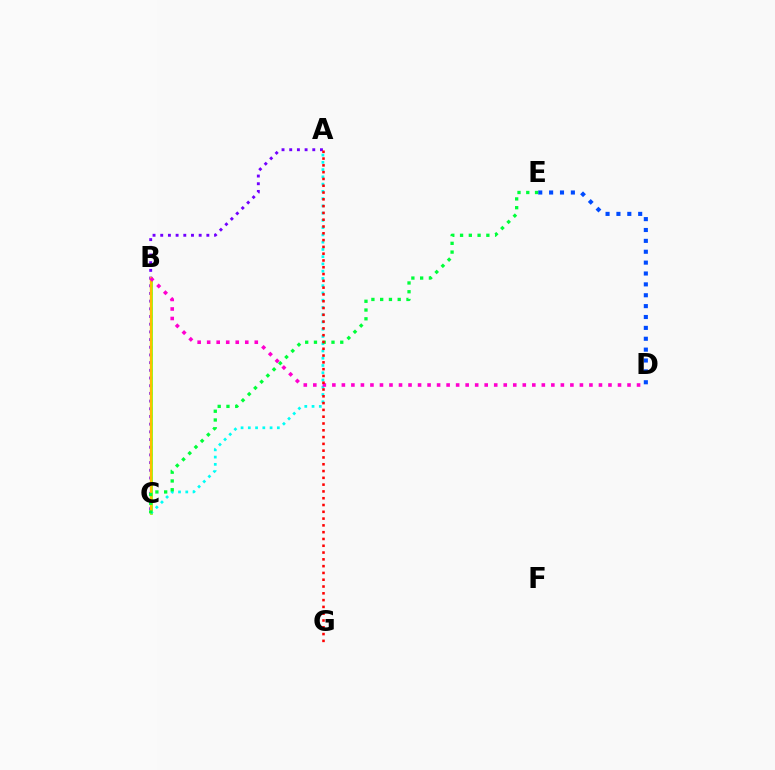{('A', 'C'): [{'color': '#7200ff', 'line_style': 'dotted', 'thickness': 2.09}, {'color': '#00fff6', 'line_style': 'dotted', 'thickness': 1.97}], ('B', 'C'): [{'color': '#84ff00', 'line_style': 'solid', 'thickness': 1.94}, {'color': '#ffbd00', 'line_style': 'solid', 'thickness': 1.66}], ('D', 'E'): [{'color': '#004bff', 'line_style': 'dotted', 'thickness': 2.95}], ('B', 'D'): [{'color': '#ff00cf', 'line_style': 'dotted', 'thickness': 2.59}], ('C', 'E'): [{'color': '#00ff39', 'line_style': 'dotted', 'thickness': 2.38}], ('A', 'G'): [{'color': '#ff0000', 'line_style': 'dotted', 'thickness': 1.85}]}